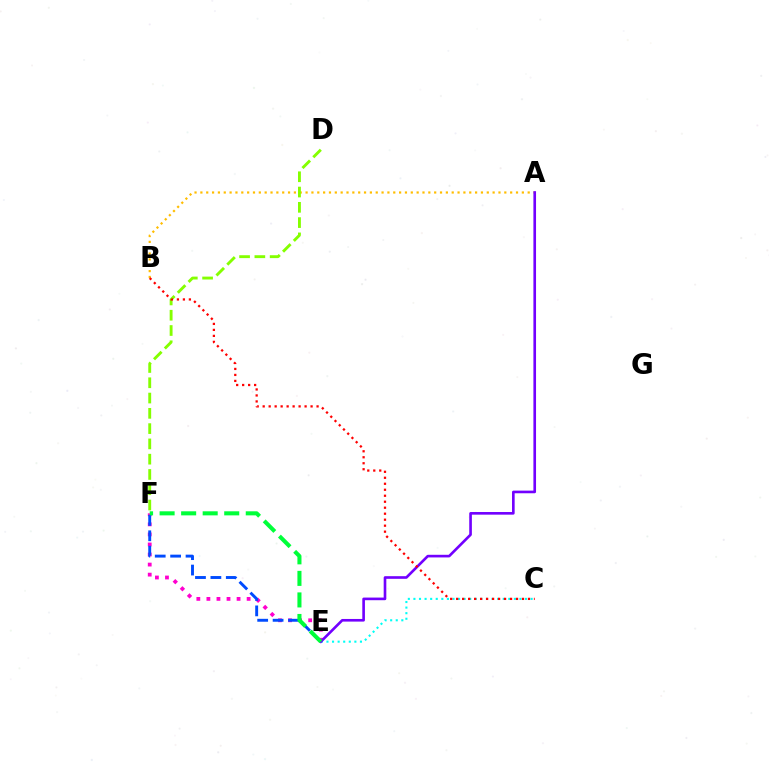{('A', 'B'): [{'color': '#ffbd00', 'line_style': 'dotted', 'thickness': 1.59}], ('E', 'F'): [{'color': '#ff00cf', 'line_style': 'dotted', 'thickness': 2.73}, {'color': '#004bff', 'line_style': 'dashed', 'thickness': 2.09}, {'color': '#00ff39', 'line_style': 'dashed', 'thickness': 2.93}], ('D', 'F'): [{'color': '#84ff00', 'line_style': 'dashed', 'thickness': 2.08}], ('C', 'E'): [{'color': '#00fff6', 'line_style': 'dotted', 'thickness': 1.52}], ('A', 'E'): [{'color': '#7200ff', 'line_style': 'solid', 'thickness': 1.9}], ('B', 'C'): [{'color': '#ff0000', 'line_style': 'dotted', 'thickness': 1.63}]}